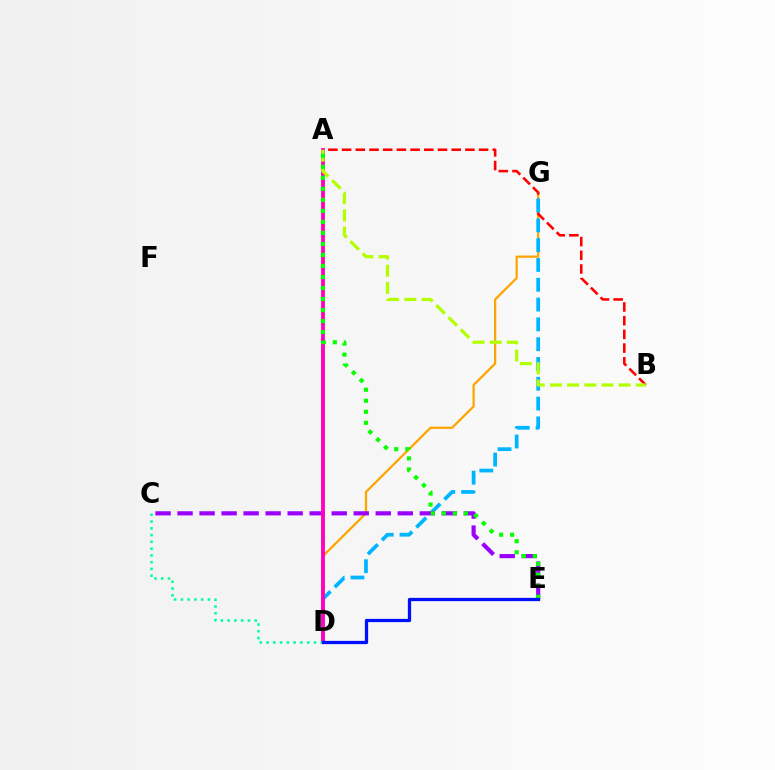{('D', 'G'): [{'color': '#ffa500', 'line_style': 'solid', 'thickness': 1.63}, {'color': '#00b5ff', 'line_style': 'dashed', 'thickness': 2.69}], ('A', 'B'): [{'color': '#ff0000', 'line_style': 'dashed', 'thickness': 1.86}, {'color': '#b3ff00', 'line_style': 'dashed', 'thickness': 2.33}], ('C', 'E'): [{'color': '#9b00ff', 'line_style': 'dashed', 'thickness': 2.99}], ('A', 'D'): [{'color': '#ff00bd', 'line_style': 'solid', 'thickness': 2.77}], ('C', 'D'): [{'color': '#00ff9d', 'line_style': 'dotted', 'thickness': 1.84}], ('A', 'E'): [{'color': '#08ff00', 'line_style': 'dotted', 'thickness': 2.99}], ('D', 'E'): [{'color': '#0010ff', 'line_style': 'solid', 'thickness': 2.34}]}